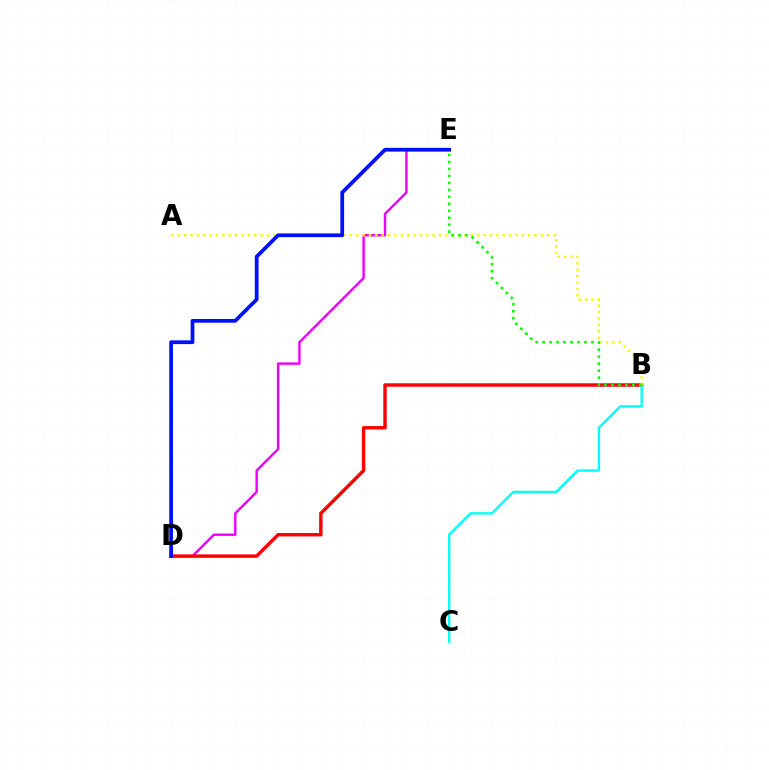{('D', 'E'): [{'color': '#ee00ff', 'line_style': 'solid', 'thickness': 1.74}, {'color': '#0010ff', 'line_style': 'solid', 'thickness': 2.7}], ('B', 'D'): [{'color': '#ff0000', 'line_style': 'solid', 'thickness': 2.47}], ('B', 'C'): [{'color': '#00fff6', 'line_style': 'solid', 'thickness': 1.7}], ('A', 'B'): [{'color': '#fcf500', 'line_style': 'dotted', 'thickness': 1.73}], ('B', 'E'): [{'color': '#08ff00', 'line_style': 'dotted', 'thickness': 1.89}]}